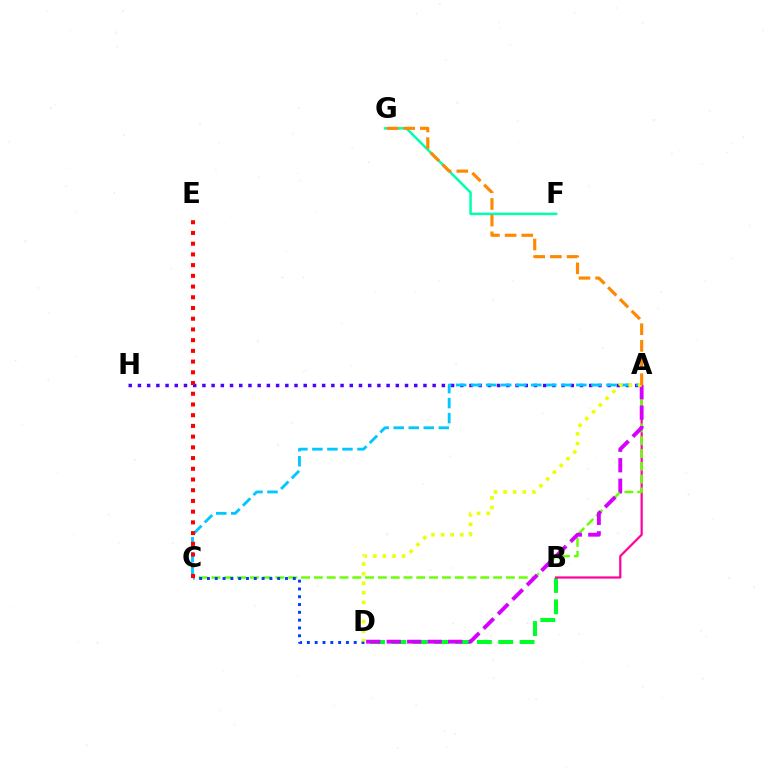{('F', 'G'): [{'color': '#00ffaf', 'line_style': 'solid', 'thickness': 1.8}], ('B', 'D'): [{'color': '#00ff27', 'line_style': 'dashed', 'thickness': 2.9}], ('A', 'H'): [{'color': '#4f00ff', 'line_style': 'dotted', 'thickness': 2.5}], ('A', 'C'): [{'color': '#00c7ff', 'line_style': 'dashed', 'thickness': 2.04}, {'color': '#66ff00', 'line_style': 'dashed', 'thickness': 1.74}], ('A', 'B'): [{'color': '#ff00a0', 'line_style': 'solid', 'thickness': 1.59}], ('C', 'D'): [{'color': '#003fff', 'line_style': 'dotted', 'thickness': 2.12}], ('A', 'D'): [{'color': '#d600ff', 'line_style': 'dashed', 'thickness': 2.78}, {'color': '#eeff00', 'line_style': 'dotted', 'thickness': 2.6}], ('C', 'E'): [{'color': '#ff0000', 'line_style': 'dotted', 'thickness': 2.91}], ('A', 'G'): [{'color': '#ff8800', 'line_style': 'dashed', 'thickness': 2.26}]}